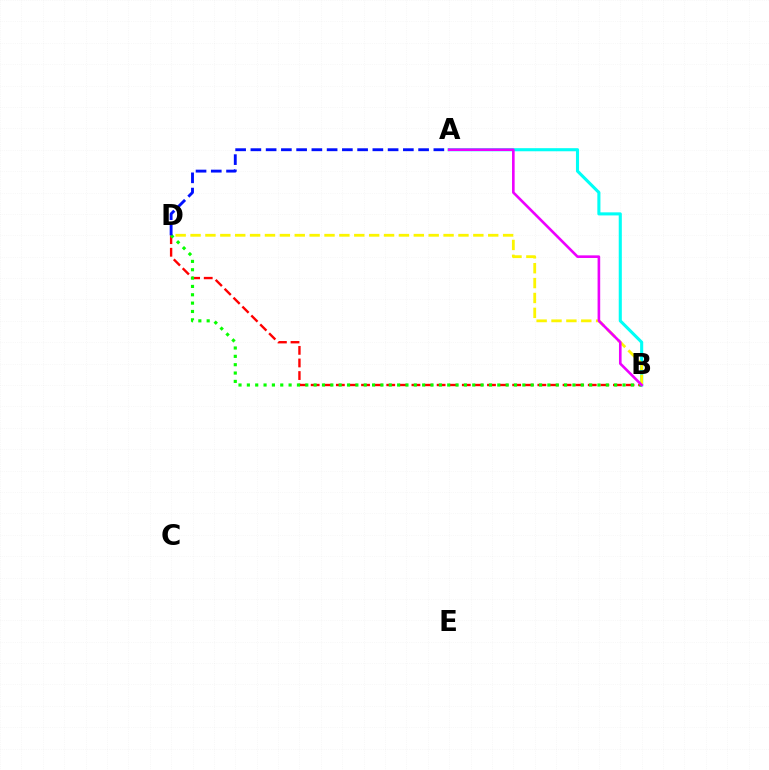{('B', 'D'): [{'color': '#ff0000', 'line_style': 'dashed', 'thickness': 1.71}, {'color': '#08ff00', 'line_style': 'dotted', 'thickness': 2.27}, {'color': '#fcf500', 'line_style': 'dashed', 'thickness': 2.02}], ('A', 'B'): [{'color': '#00fff6', 'line_style': 'solid', 'thickness': 2.23}, {'color': '#ee00ff', 'line_style': 'solid', 'thickness': 1.89}], ('A', 'D'): [{'color': '#0010ff', 'line_style': 'dashed', 'thickness': 2.07}]}